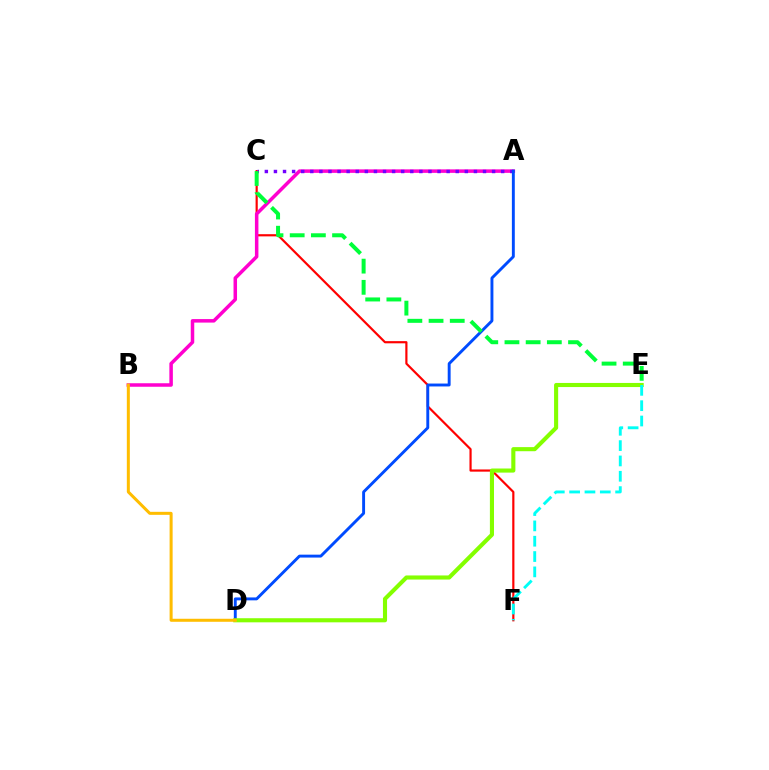{('C', 'F'): [{'color': '#ff0000', 'line_style': 'solid', 'thickness': 1.57}], ('A', 'B'): [{'color': '#ff00cf', 'line_style': 'solid', 'thickness': 2.52}], ('A', 'C'): [{'color': '#7200ff', 'line_style': 'dotted', 'thickness': 2.47}], ('A', 'D'): [{'color': '#004bff', 'line_style': 'solid', 'thickness': 2.09}], ('C', 'E'): [{'color': '#00ff39', 'line_style': 'dashed', 'thickness': 2.88}], ('D', 'E'): [{'color': '#84ff00', 'line_style': 'solid', 'thickness': 2.95}], ('E', 'F'): [{'color': '#00fff6', 'line_style': 'dashed', 'thickness': 2.08}], ('B', 'D'): [{'color': '#ffbd00', 'line_style': 'solid', 'thickness': 2.17}]}